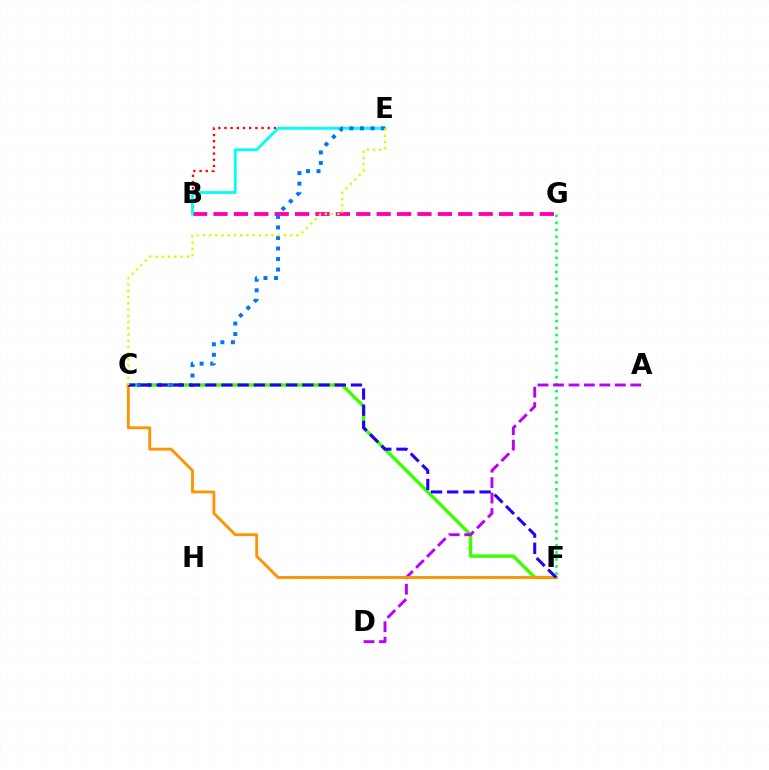{('B', 'G'): [{'color': '#ff00ac', 'line_style': 'dashed', 'thickness': 2.77}], ('B', 'E'): [{'color': '#ff0000', 'line_style': 'dotted', 'thickness': 1.68}, {'color': '#00fff6', 'line_style': 'solid', 'thickness': 2.03}], ('F', 'G'): [{'color': '#00ff5c', 'line_style': 'dotted', 'thickness': 1.91}], ('C', 'F'): [{'color': '#3dff00', 'line_style': 'solid', 'thickness': 2.45}, {'color': '#ff9400', 'line_style': 'solid', 'thickness': 2.06}, {'color': '#2500ff', 'line_style': 'dashed', 'thickness': 2.2}], ('A', 'D'): [{'color': '#b900ff', 'line_style': 'dashed', 'thickness': 2.1}], ('C', 'E'): [{'color': '#0074ff', 'line_style': 'dotted', 'thickness': 2.86}, {'color': '#d1ff00', 'line_style': 'dotted', 'thickness': 1.69}]}